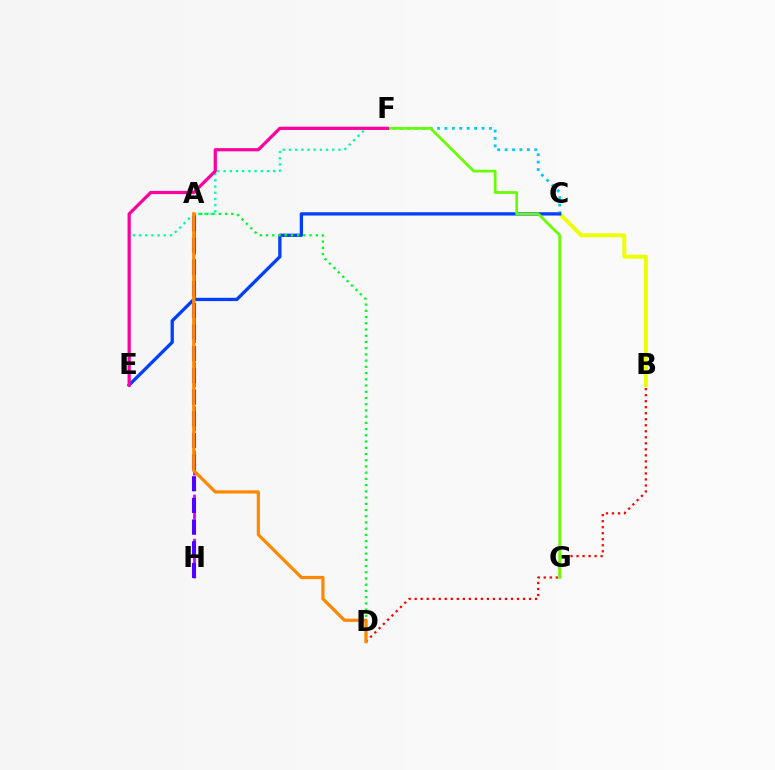{('B', 'D'): [{'color': '#ff0000', 'line_style': 'dotted', 'thickness': 1.64}], ('C', 'F'): [{'color': '#00c7ff', 'line_style': 'dotted', 'thickness': 2.01}], ('A', 'H'): [{'color': '#d600ff', 'line_style': 'dashed', 'thickness': 2.0}, {'color': '#4f00ff', 'line_style': 'dashed', 'thickness': 2.94}], ('E', 'F'): [{'color': '#00ffaf', 'line_style': 'dotted', 'thickness': 1.68}, {'color': '#ff00a0', 'line_style': 'solid', 'thickness': 2.32}], ('B', 'C'): [{'color': '#eeff00', 'line_style': 'solid', 'thickness': 2.85}], ('C', 'E'): [{'color': '#003fff', 'line_style': 'solid', 'thickness': 2.37}], ('F', 'G'): [{'color': '#66ff00', 'line_style': 'solid', 'thickness': 1.96}], ('A', 'D'): [{'color': '#00ff27', 'line_style': 'dotted', 'thickness': 1.69}, {'color': '#ff8800', 'line_style': 'solid', 'thickness': 2.32}]}